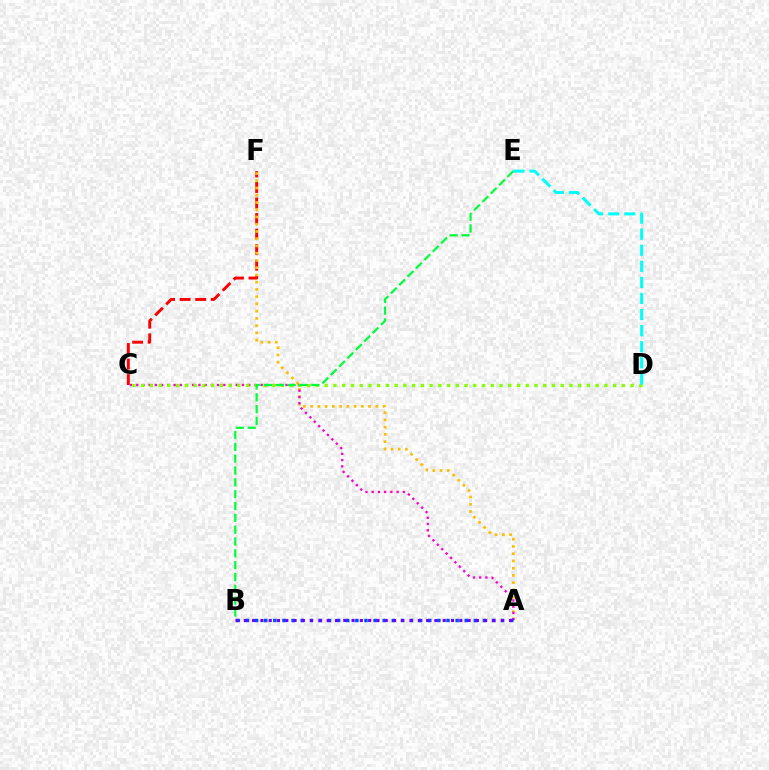{('C', 'F'): [{'color': '#ff0000', 'line_style': 'dashed', 'thickness': 2.11}], ('A', 'F'): [{'color': '#ffbd00', 'line_style': 'dotted', 'thickness': 1.97}], ('A', 'C'): [{'color': '#ff00cf', 'line_style': 'dotted', 'thickness': 1.69}], ('C', 'D'): [{'color': '#84ff00', 'line_style': 'dotted', 'thickness': 2.37}], ('B', 'E'): [{'color': '#00ff39', 'line_style': 'dashed', 'thickness': 1.61}], ('A', 'B'): [{'color': '#004bff', 'line_style': 'dotted', 'thickness': 2.48}, {'color': '#7200ff', 'line_style': 'dotted', 'thickness': 2.25}], ('D', 'E'): [{'color': '#00fff6', 'line_style': 'dashed', 'thickness': 2.18}]}